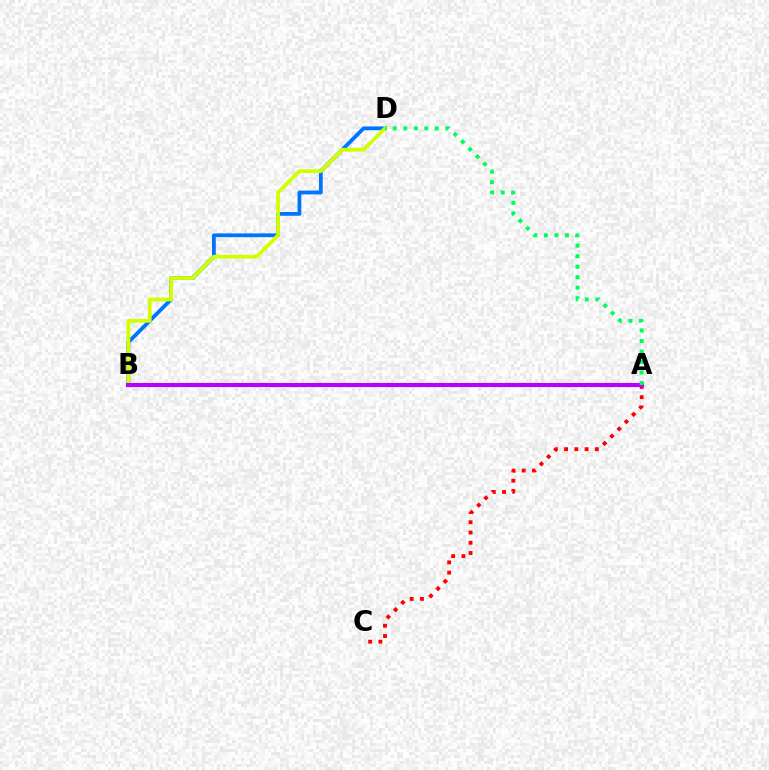{('B', 'D'): [{'color': '#0074ff', 'line_style': 'solid', 'thickness': 2.72}, {'color': '#d1ff00', 'line_style': 'solid', 'thickness': 2.71}], ('A', 'C'): [{'color': '#ff0000', 'line_style': 'dotted', 'thickness': 2.79}], ('A', 'B'): [{'color': '#b900ff', 'line_style': 'solid', 'thickness': 2.97}], ('A', 'D'): [{'color': '#00ff5c', 'line_style': 'dotted', 'thickness': 2.85}]}